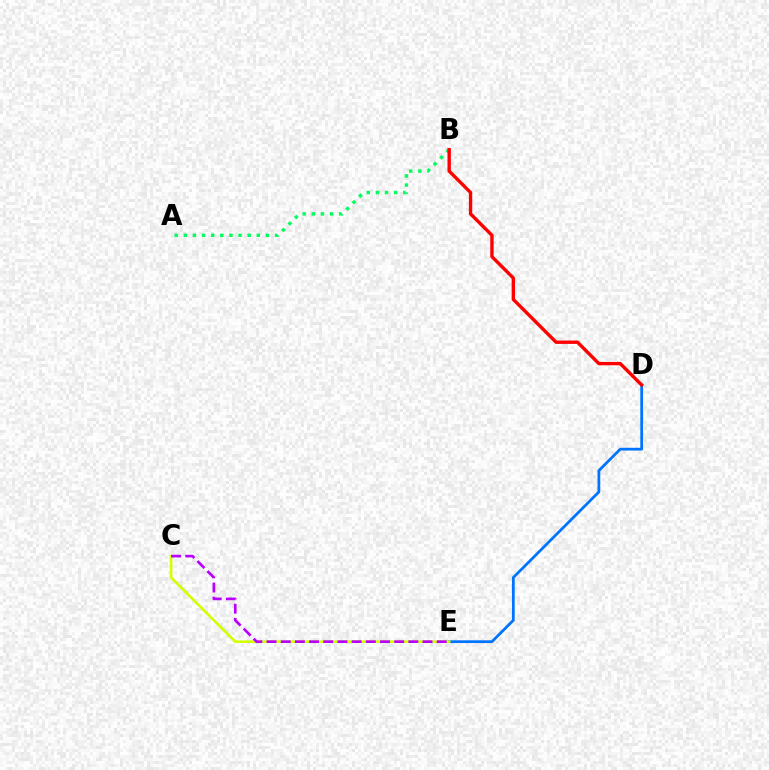{('A', 'B'): [{'color': '#00ff5c', 'line_style': 'dotted', 'thickness': 2.48}], ('D', 'E'): [{'color': '#0074ff', 'line_style': 'solid', 'thickness': 1.98}], ('B', 'D'): [{'color': '#ff0000', 'line_style': 'solid', 'thickness': 2.43}], ('C', 'E'): [{'color': '#d1ff00', 'line_style': 'solid', 'thickness': 1.86}, {'color': '#b900ff', 'line_style': 'dashed', 'thickness': 1.93}]}